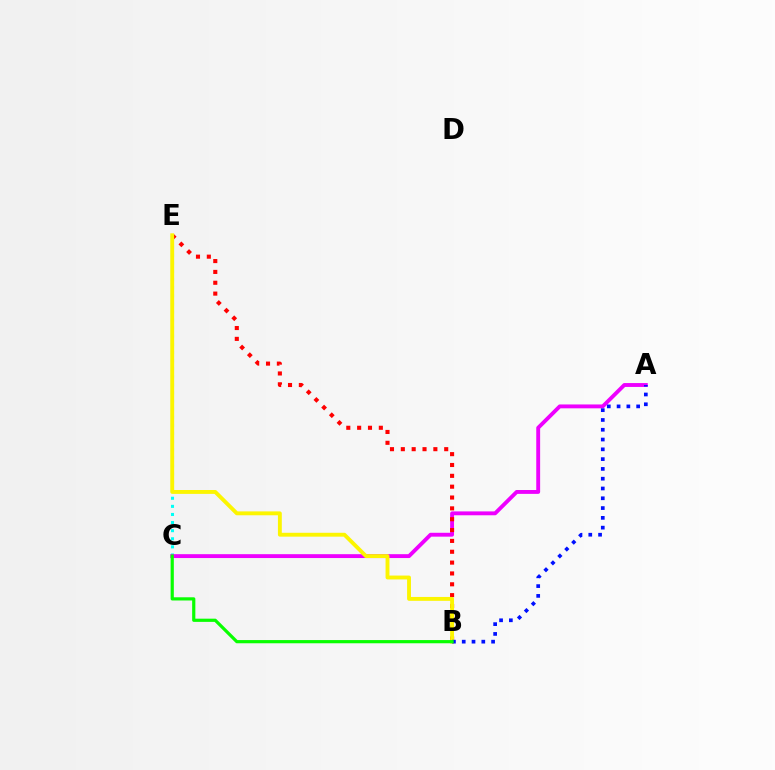{('C', 'E'): [{'color': '#00fff6', 'line_style': 'dotted', 'thickness': 2.2}], ('A', 'C'): [{'color': '#ee00ff', 'line_style': 'solid', 'thickness': 2.79}], ('B', 'E'): [{'color': '#ff0000', 'line_style': 'dotted', 'thickness': 2.95}, {'color': '#fcf500', 'line_style': 'solid', 'thickness': 2.79}], ('A', 'B'): [{'color': '#0010ff', 'line_style': 'dotted', 'thickness': 2.66}], ('B', 'C'): [{'color': '#08ff00', 'line_style': 'solid', 'thickness': 2.3}]}